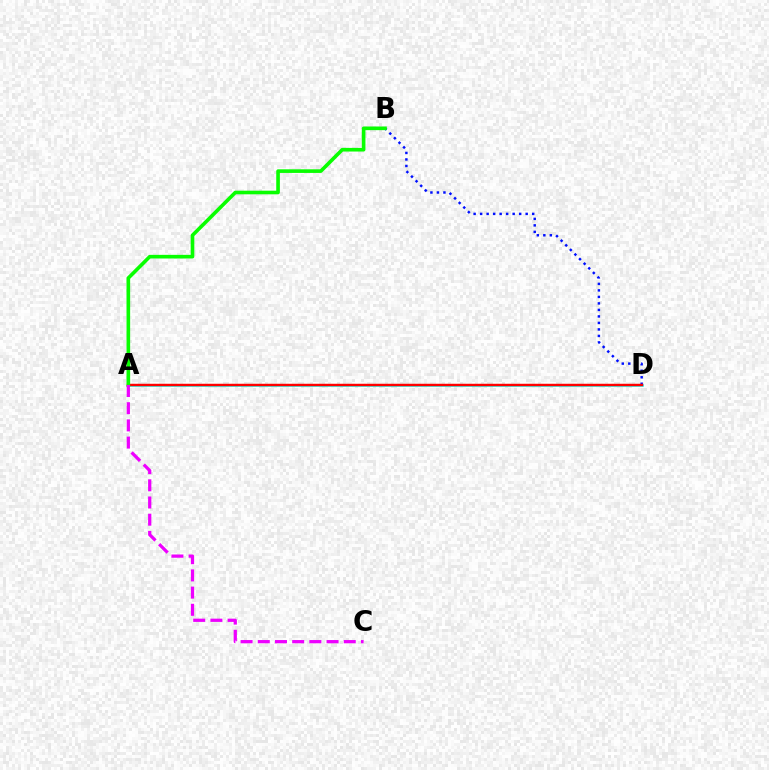{('A', 'D'): [{'color': '#00fff6', 'line_style': 'solid', 'thickness': 1.81}, {'color': '#fcf500', 'line_style': 'dotted', 'thickness': 1.5}, {'color': '#ff0000', 'line_style': 'solid', 'thickness': 1.76}], ('B', 'D'): [{'color': '#0010ff', 'line_style': 'dotted', 'thickness': 1.77}], ('A', 'B'): [{'color': '#08ff00', 'line_style': 'solid', 'thickness': 2.61}], ('A', 'C'): [{'color': '#ee00ff', 'line_style': 'dashed', 'thickness': 2.34}]}